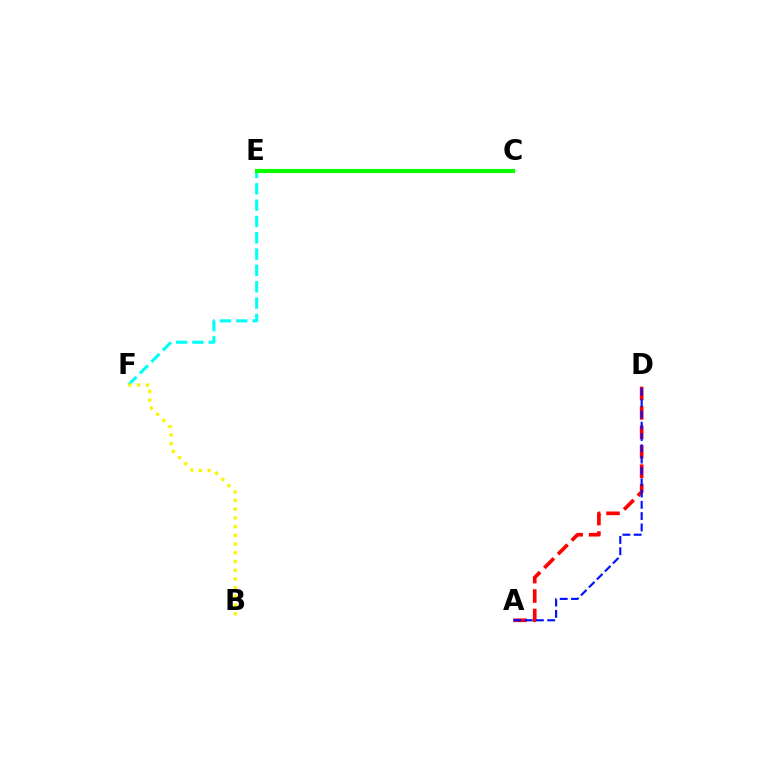{('C', 'E'): [{'color': '#ee00ff', 'line_style': 'dotted', 'thickness': 2.85}, {'color': '#08ff00', 'line_style': 'solid', 'thickness': 2.96}], ('A', 'D'): [{'color': '#ff0000', 'line_style': 'dashed', 'thickness': 2.64}, {'color': '#0010ff', 'line_style': 'dashed', 'thickness': 1.54}], ('E', 'F'): [{'color': '#00fff6', 'line_style': 'dashed', 'thickness': 2.22}], ('B', 'F'): [{'color': '#fcf500', 'line_style': 'dotted', 'thickness': 2.37}]}